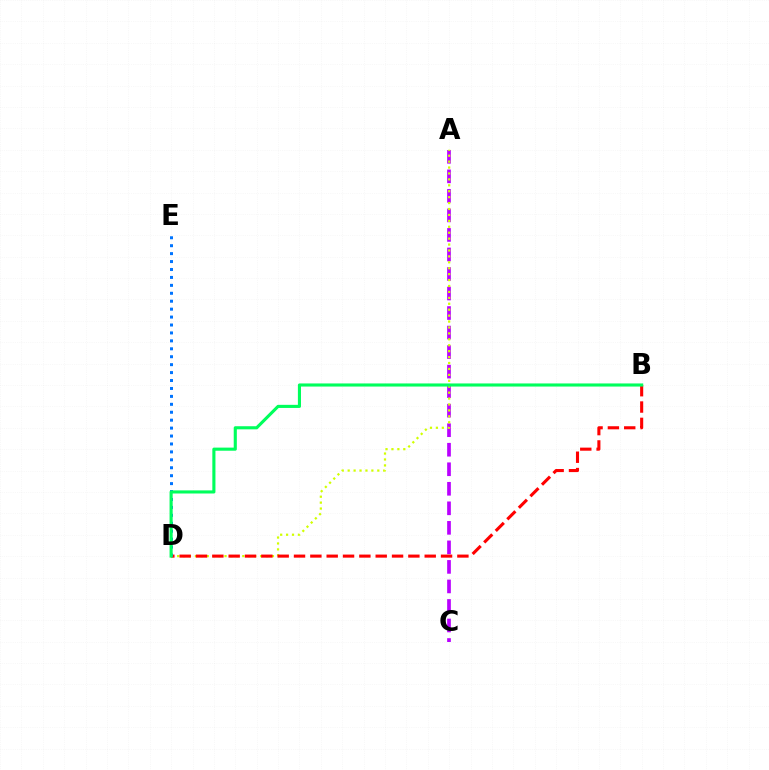{('A', 'C'): [{'color': '#b900ff', 'line_style': 'dashed', 'thickness': 2.65}], ('A', 'D'): [{'color': '#d1ff00', 'line_style': 'dotted', 'thickness': 1.61}], ('B', 'D'): [{'color': '#ff0000', 'line_style': 'dashed', 'thickness': 2.22}, {'color': '#00ff5c', 'line_style': 'solid', 'thickness': 2.24}], ('D', 'E'): [{'color': '#0074ff', 'line_style': 'dotted', 'thickness': 2.15}]}